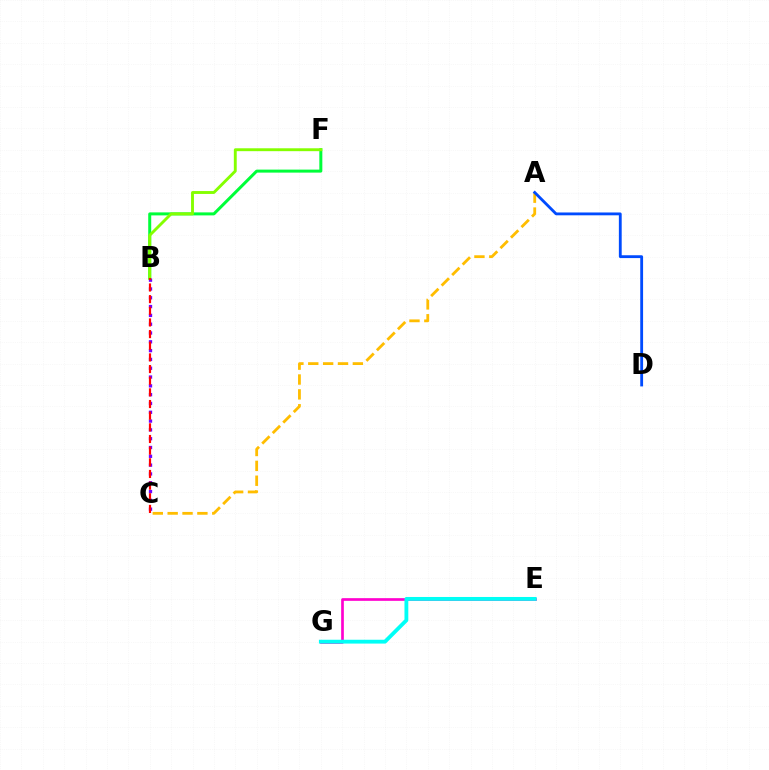{('B', 'F'): [{'color': '#00ff39', 'line_style': 'solid', 'thickness': 2.16}, {'color': '#84ff00', 'line_style': 'solid', 'thickness': 2.08}], ('E', 'G'): [{'color': '#ff00cf', 'line_style': 'solid', 'thickness': 1.93}, {'color': '#00fff6', 'line_style': 'solid', 'thickness': 2.76}], ('B', 'C'): [{'color': '#7200ff', 'line_style': 'dotted', 'thickness': 2.39}, {'color': '#ff0000', 'line_style': 'dashed', 'thickness': 1.58}], ('A', 'C'): [{'color': '#ffbd00', 'line_style': 'dashed', 'thickness': 2.02}], ('A', 'D'): [{'color': '#004bff', 'line_style': 'solid', 'thickness': 2.04}]}